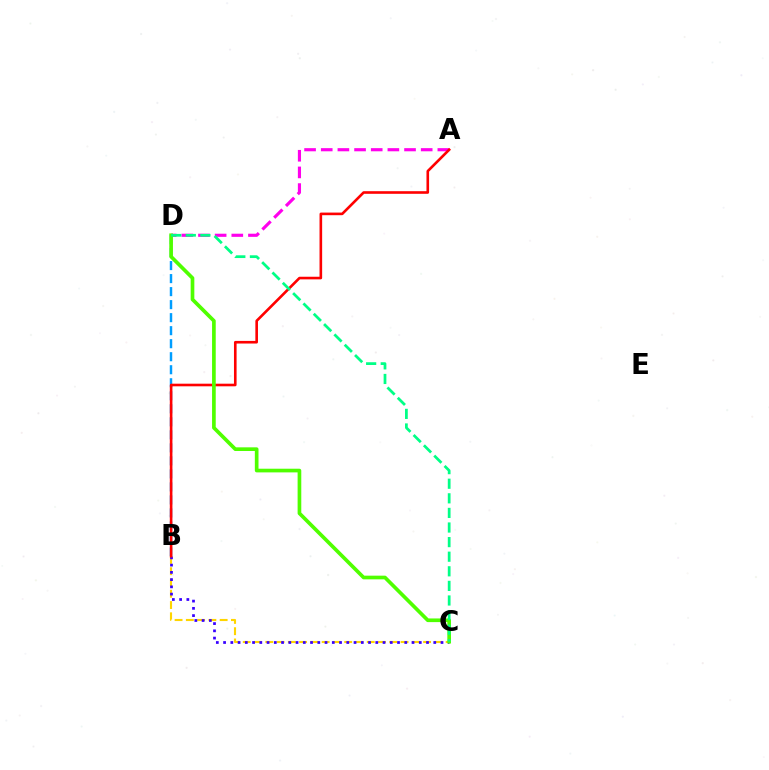{('A', 'D'): [{'color': '#ff00ed', 'line_style': 'dashed', 'thickness': 2.26}], ('B', 'C'): [{'color': '#ffd500', 'line_style': 'dashed', 'thickness': 1.53}, {'color': '#3700ff', 'line_style': 'dotted', 'thickness': 1.97}], ('B', 'D'): [{'color': '#009eff', 'line_style': 'dashed', 'thickness': 1.77}], ('A', 'B'): [{'color': '#ff0000', 'line_style': 'solid', 'thickness': 1.89}], ('C', 'D'): [{'color': '#4fff00', 'line_style': 'solid', 'thickness': 2.64}, {'color': '#00ff86', 'line_style': 'dashed', 'thickness': 1.98}]}